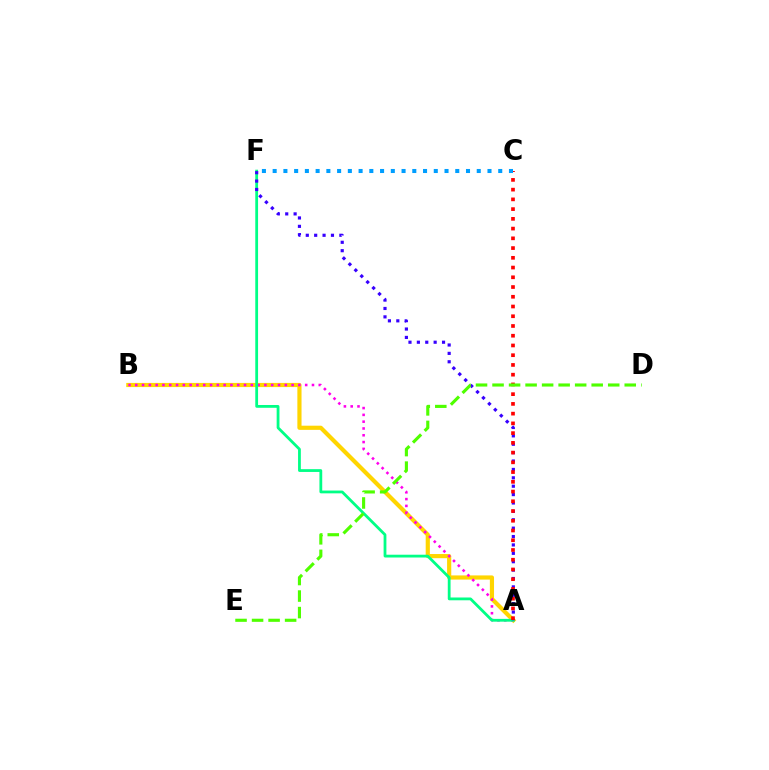{('A', 'B'): [{'color': '#ffd500', 'line_style': 'solid', 'thickness': 3.0}, {'color': '#ff00ed', 'line_style': 'dotted', 'thickness': 1.85}], ('A', 'F'): [{'color': '#00ff86', 'line_style': 'solid', 'thickness': 2.01}, {'color': '#3700ff', 'line_style': 'dotted', 'thickness': 2.28}], ('A', 'C'): [{'color': '#ff0000', 'line_style': 'dotted', 'thickness': 2.65}], ('D', 'E'): [{'color': '#4fff00', 'line_style': 'dashed', 'thickness': 2.24}], ('C', 'F'): [{'color': '#009eff', 'line_style': 'dotted', 'thickness': 2.92}]}